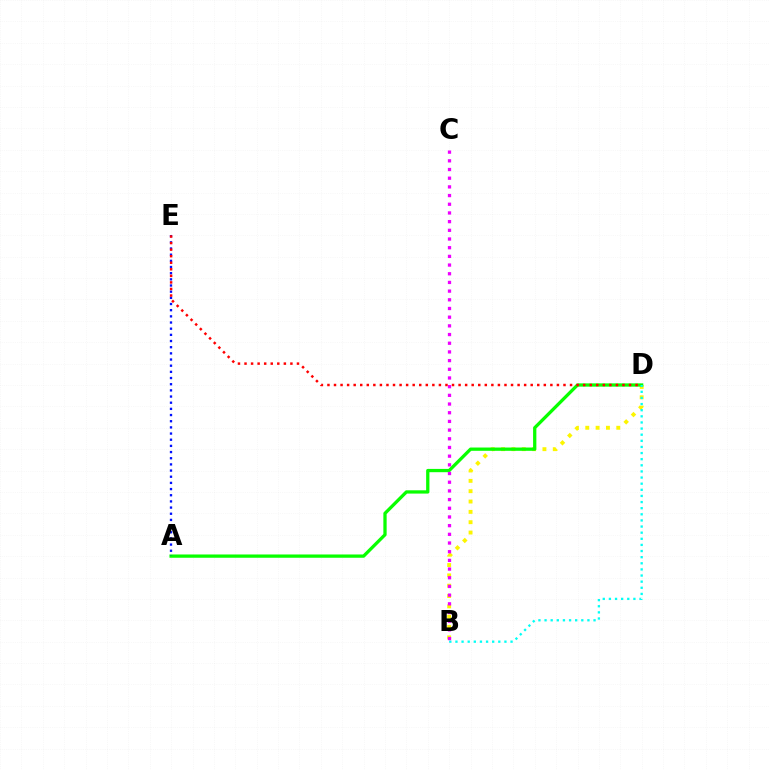{('B', 'D'): [{'color': '#fcf500', 'line_style': 'dotted', 'thickness': 2.81}, {'color': '#00fff6', 'line_style': 'dotted', 'thickness': 1.66}], ('A', 'D'): [{'color': '#08ff00', 'line_style': 'solid', 'thickness': 2.36}], ('A', 'E'): [{'color': '#0010ff', 'line_style': 'dotted', 'thickness': 1.68}], ('B', 'C'): [{'color': '#ee00ff', 'line_style': 'dotted', 'thickness': 2.36}], ('D', 'E'): [{'color': '#ff0000', 'line_style': 'dotted', 'thickness': 1.78}]}